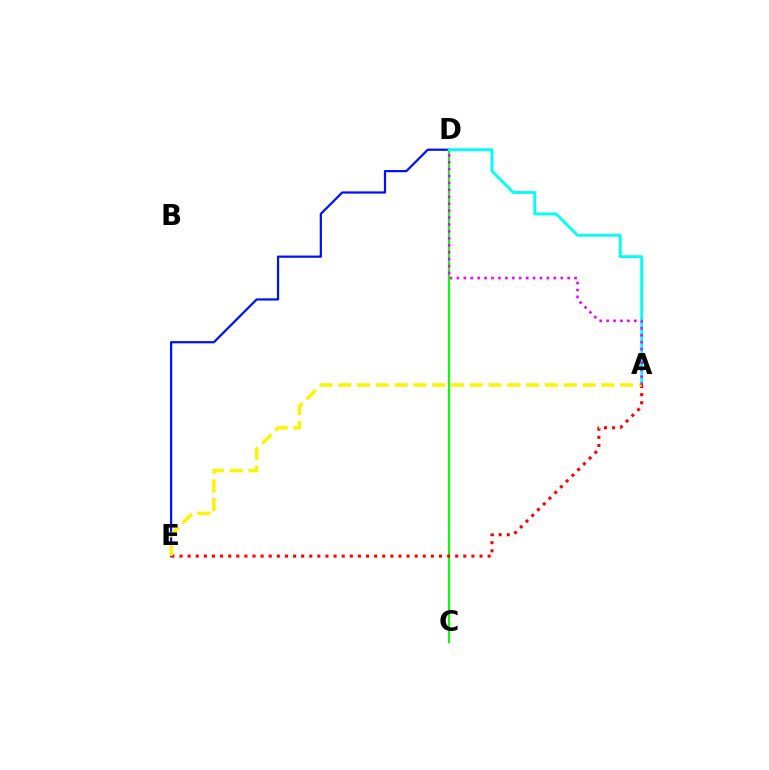{('C', 'D'): [{'color': '#08ff00', 'line_style': 'solid', 'thickness': 1.5}], ('D', 'E'): [{'color': '#0010ff', 'line_style': 'solid', 'thickness': 1.6}], ('A', 'D'): [{'color': '#00fff6', 'line_style': 'solid', 'thickness': 2.07}, {'color': '#ee00ff', 'line_style': 'dotted', 'thickness': 1.88}], ('A', 'E'): [{'color': '#ff0000', 'line_style': 'dotted', 'thickness': 2.2}, {'color': '#fcf500', 'line_style': 'dashed', 'thickness': 2.55}]}